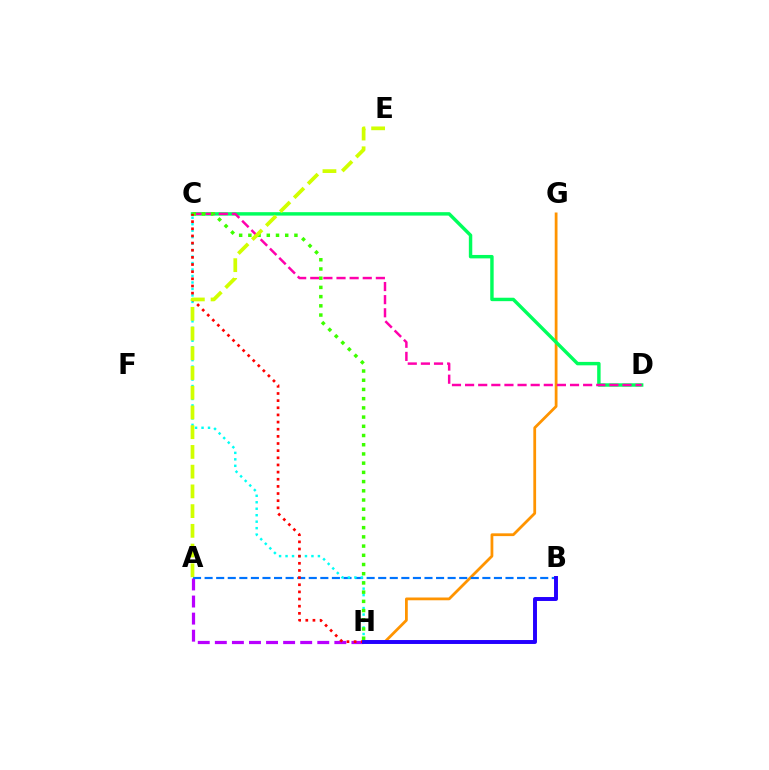{('A', 'H'): [{'color': '#b900ff', 'line_style': 'dashed', 'thickness': 2.32}], ('G', 'H'): [{'color': '#ff9400', 'line_style': 'solid', 'thickness': 2.0}], ('A', 'B'): [{'color': '#0074ff', 'line_style': 'dashed', 'thickness': 1.57}], ('C', 'D'): [{'color': '#00ff5c', 'line_style': 'solid', 'thickness': 2.47}, {'color': '#ff00ac', 'line_style': 'dashed', 'thickness': 1.78}], ('C', 'H'): [{'color': '#00fff6', 'line_style': 'dotted', 'thickness': 1.76}, {'color': '#3dff00', 'line_style': 'dotted', 'thickness': 2.5}, {'color': '#ff0000', 'line_style': 'dotted', 'thickness': 1.94}], ('A', 'E'): [{'color': '#d1ff00', 'line_style': 'dashed', 'thickness': 2.68}], ('B', 'H'): [{'color': '#2500ff', 'line_style': 'solid', 'thickness': 2.83}]}